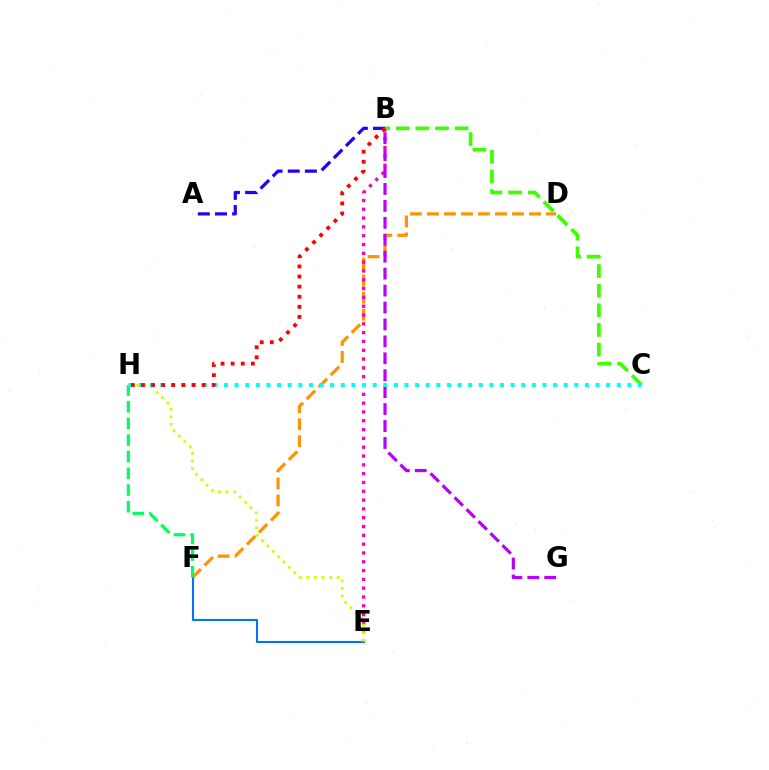{('D', 'F'): [{'color': '#ff9400', 'line_style': 'dashed', 'thickness': 2.31}], ('B', 'E'): [{'color': '#ff00ac', 'line_style': 'dotted', 'thickness': 2.39}], ('E', 'F'): [{'color': '#0074ff', 'line_style': 'solid', 'thickness': 1.51}], ('F', 'H'): [{'color': '#00ff5c', 'line_style': 'dashed', 'thickness': 2.26}], ('B', 'G'): [{'color': '#b900ff', 'line_style': 'dashed', 'thickness': 2.3}], ('E', 'H'): [{'color': '#d1ff00', 'line_style': 'dotted', 'thickness': 2.06}], ('B', 'C'): [{'color': '#3dff00', 'line_style': 'dashed', 'thickness': 2.66}], ('C', 'H'): [{'color': '#00fff6', 'line_style': 'dotted', 'thickness': 2.88}], ('A', 'B'): [{'color': '#2500ff', 'line_style': 'dashed', 'thickness': 2.33}], ('B', 'H'): [{'color': '#ff0000', 'line_style': 'dotted', 'thickness': 2.74}]}